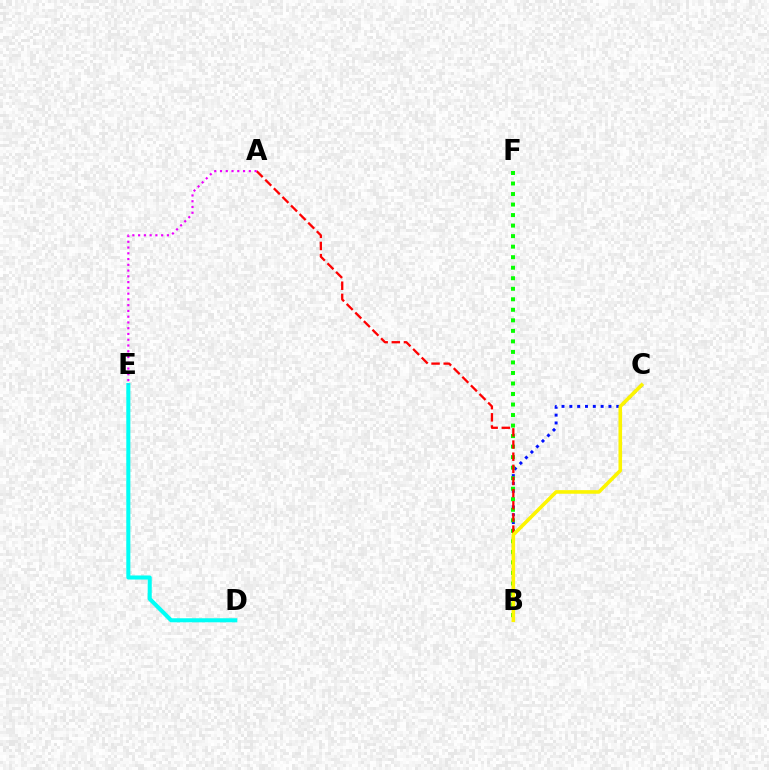{('B', 'C'): [{'color': '#0010ff', 'line_style': 'dotted', 'thickness': 2.12}, {'color': '#fcf500', 'line_style': 'solid', 'thickness': 2.59}], ('D', 'E'): [{'color': '#00fff6', 'line_style': 'solid', 'thickness': 2.92}], ('B', 'F'): [{'color': '#08ff00', 'line_style': 'dotted', 'thickness': 2.86}], ('A', 'B'): [{'color': '#ff0000', 'line_style': 'dashed', 'thickness': 1.65}], ('A', 'E'): [{'color': '#ee00ff', 'line_style': 'dotted', 'thickness': 1.57}]}